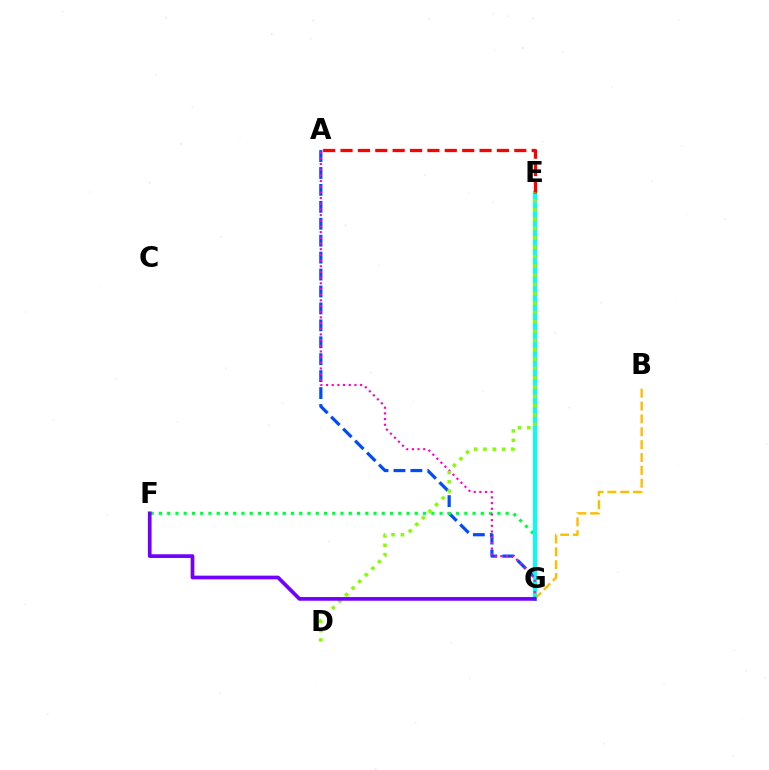{('B', 'G'): [{'color': '#ffbd00', 'line_style': 'dashed', 'thickness': 1.75}], ('A', 'G'): [{'color': '#004bff', 'line_style': 'dashed', 'thickness': 2.3}, {'color': '#ff00cf', 'line_style': 'dotted', 'thickness': 1.54}], ('F', 'G'): [{'color': '#00ff39', 'line_style': 'dotted', 'thickness': 2.24}, {'color': '#7200ff', 'line_style': 'solid', 'thickness': 2.66}], ('E', 'G'): [{'color': '#00fff6', 'line_style': 'solid', 'thickness': 2.89}], ('A', 'E'): [{'color': '#ff0000', 'line_style': 'dashed', 'thickness': 2.36}], ('D', 'E'): [{'color': '#84ff00', 'line_style': 'dotted', 'thickness': 2.53}]}